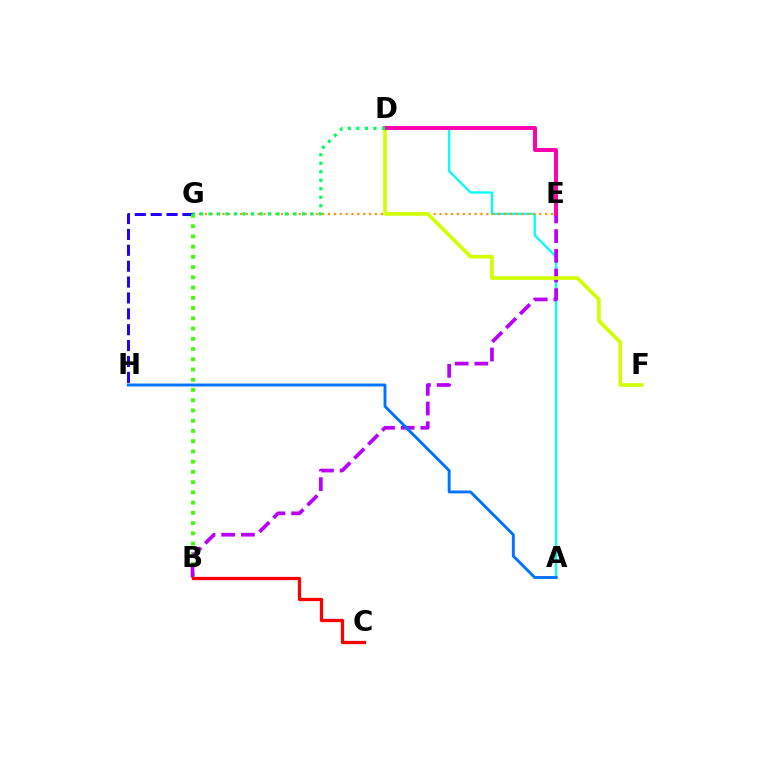{('A', 'D'): [{'color': '#00fff6', 'line_style': 'solid', 'thickness': 1.64}], ('E', 'G'): [{'color': '#ff9400', 'line_style': 'dotted', 'thickness': 1.59}], ('G', 'H'): [{'color': '#2500ff', 'line_style': 'dashed', 'thickness': 2.16}], ('B', 'G'): [{'color': '#3dff00', 'line_style': 'dotted', 'thickness': 2.78}], ('B', 'E'): [{'color': '#b900ff', 'line_style': 'dashed', 'thickness': 2.68}], ('D', 'F'): [{'color': '#d1ff00', 'line_style': 'solid', 'thickness': 2.63}], ('D', 'E'): [{'color': '#ff00ac', 'line_style': 'solid', 'thickness': 2.84}], ('D', 'G'): [{'color': '#00ff5c', 'line_style': 'dotted', 'thickness': 2.31}], ('B', 'C'): [{'color': '#ff0000', 'line_style': 'solid', 'thickness': 2.34}], ('A', 'H'): [{'color': '#0074ff', 'line_style': 'solid', 'thickness': 2.09}]}